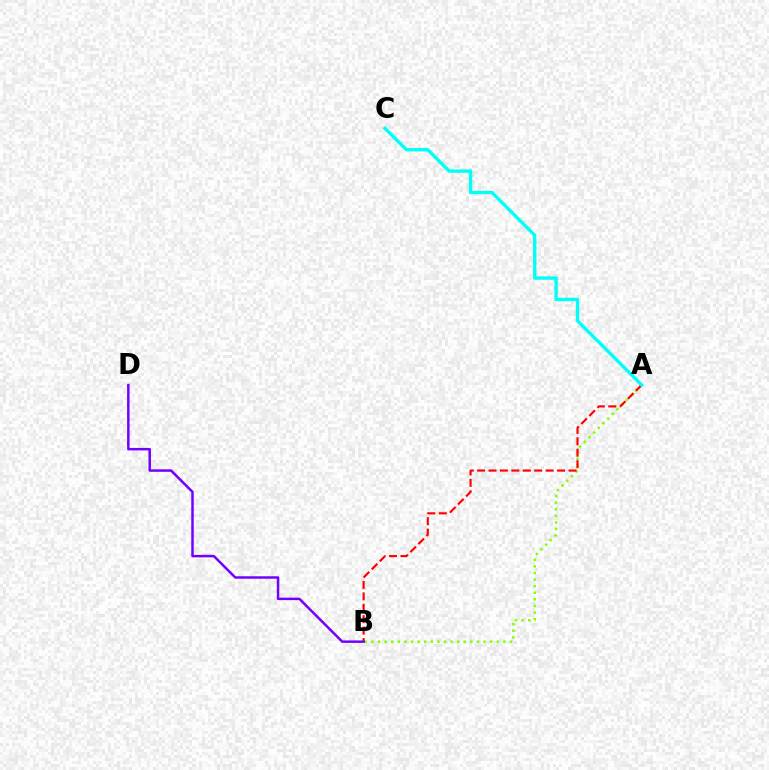{('A', 'B'): [{'color': '#84ff00', 'line_style': 'dotted', 'thickness': 1.79}, {'color': '#ff0000', 'line_style': 'dashed', 'thickness': 1.55}], ('B', 'D'): [{'color': '#7200ff', 'line_style': 'solid', 'thickness': 1.79}], ('A', 'C'): [{'color': '#00fff6', 'line_style': 'solid', 'thickness': 2.42}]}